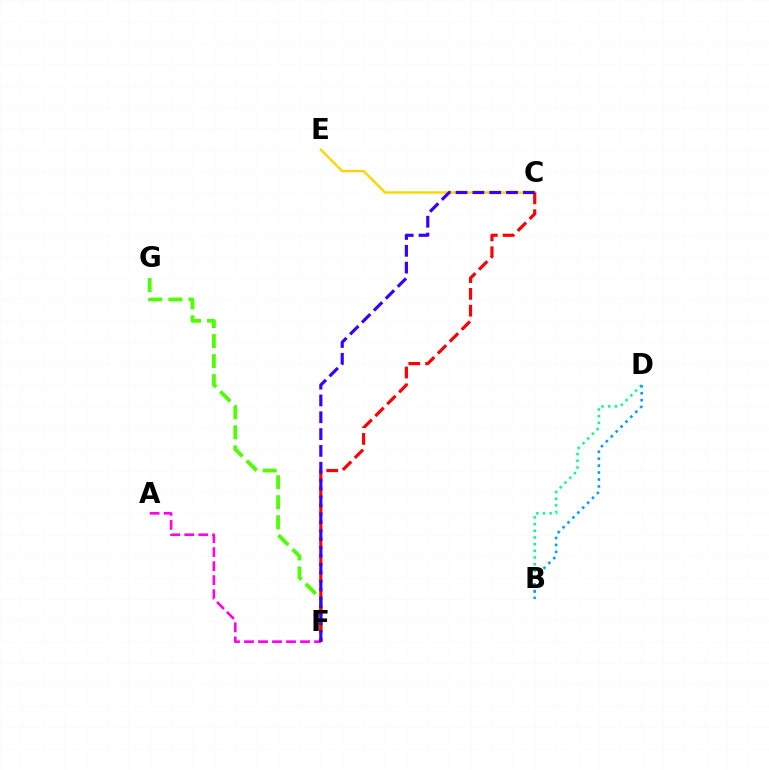{('B', 'D'): [{'color': '#00ff86', 'line_style': 'dotted', 'thickness': 1.82}, {'color': '#009eff', 'line_style': 'dotted', 'thickness': 1.88}], ('F', 'G'): [{'color': '#4fff00', 'line_style': 'dashed', 'thickness': 2.72}], ('C', 'E'): [{'color': '#ffd500', 'line_style': 'solid', 'thickness': 1.71}], ('A', 'F'): [{'color': '#ff00ed', 'line_style': 'dashed', 'thickness': 1.9}], ('C', 'F'): [{'color': '#ff0000', 'line_style': 'dashed', 'thickness': 2.29}, {'color': '#3700ff', 'line_style': 'dashed', 'thickness': 2.29}]}